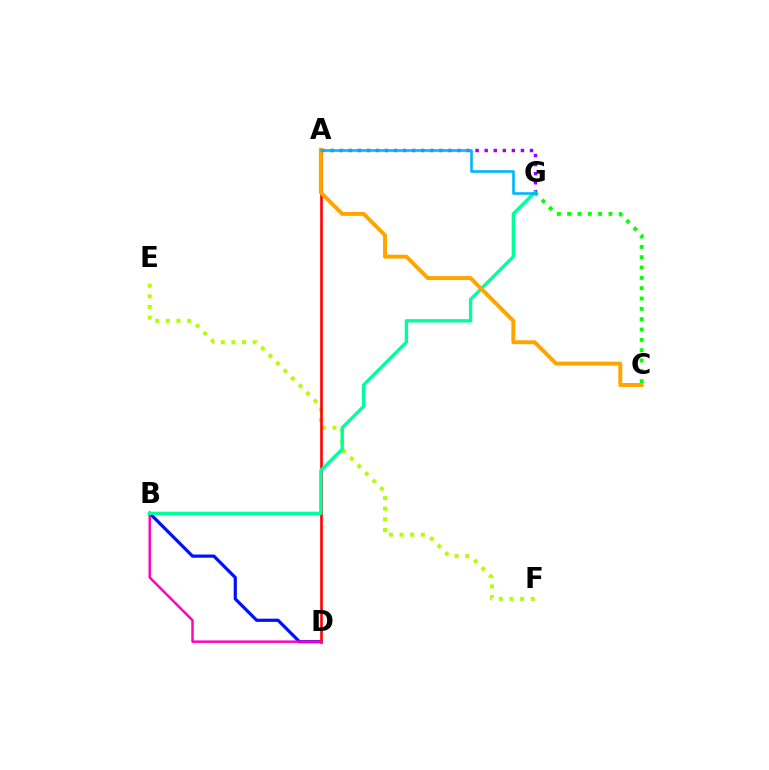{('B', 'D'): [{'color': '#0010ff', 'line_style': 'solid', 'thickness': 2.3}, {'color': '#ff00bd', 'line_style': 'solid', 'thickness': 1.77}], ('C', 'G'): [{'color': '#08ff00', 'line_style': 'dotted', 'thickness': 2.81}], ('A', 'G'): [{'color': '#9b00ff', 'line_style': 'dotted', 'thickness': 2.46}, {'color': '#00b5ff', 'line_style': 'solid', 'thickness': 1.87}], ('E', 'F'): [{'color': '#b3ff00', 'line_style': 'dotted', 'thickness': 2.89}], ('A', 'D'): [{'color': '#ff0000', 'line_style': 'solid', 'thickness': 1.87}], ('B', 'G'): [{'color': '#00ff9d', 'line_style': 'solid', 'thickness': 2.43}], ('A', 'C'): [{'color': '#ffa500', 'line_style': 'solid', 'thickness': 2.84}]}